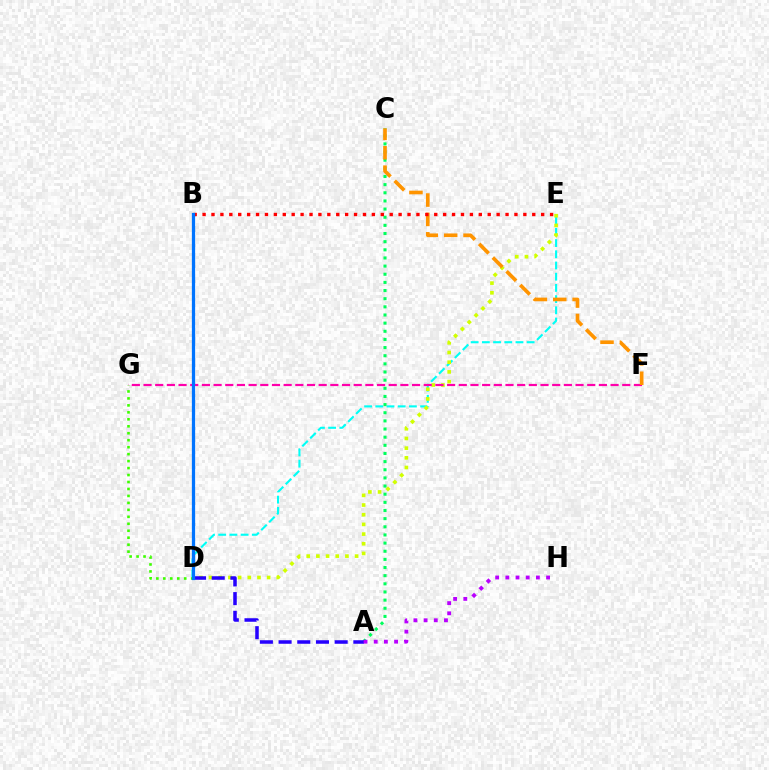{('D', 'E'): [{'color': '#00fff6', 'line_style': 'dashed', 'thickness': 1.52}, {'color': '#d1ff00', 'line_style': 'dotted', 'thickness': 2.63}], ('A', 'C'): [{'color': '#00ff5c', 'line_style': 'dotted', 'thickness': 2.21}], ('A', 'D'): [{'color': '#2500ff', 'line_style': 'dashed', 'thickness': 2.54}], ('F', 'G'): [{'color': '#ff00ac', 'line_style': 'dashed', 'thickness': 1.59}], ('C', 'F'): [{'color': '#ff9400', 'line_style': 'dashed', 'thickness': 2.63}], ('D', 'G'): [{'color': '#3dff00', 'line_style': 'dotted', 'thickness': 1.89}], ('B', 'E'): [{'color': '#ff0000', 'line_style': 'dotted', 'thickness': 2.42}], ('A', 'H'): [{'color': '#b900ff', 'line_style': 'dotted', 'thickness': 2.77}], ('B', 'D'): [{'color': '#0074ff', 'line_style': 'solid', 'thickness': 2.35}]}